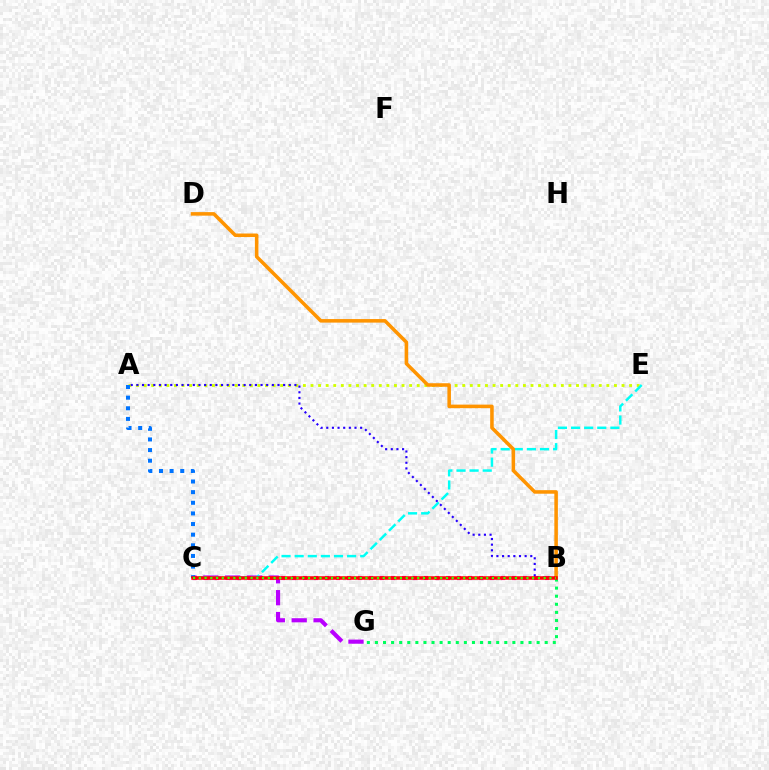{('C', 'G'): [{'color': '#b900ff', 'line_style': 'dashed', 'thickness': 2.97}], ('B', 'C'): [{'color': '#ff00ac', 'line_style': 'dotted', 'thickness': 2.99}, {'color': '#ff0000', 'line_style': 'solid', 'thickness': 2.53}, {'color': '#3dff00', 'line_style': 'dotted', 'thickness': 1.56}], ('B', 'G'): [{'color': '#00ff5c', 'line_style': 'dotted', 'thickness': 2.2}], ('A', 'E'): [{'color': '#d1ff00', 'line_style': 'dotted', 'thickness': 2.06}], ('C', 'E'): [{'color': '#00fff6', 'line_style': 'dashed', 'thickness': 1.78}], ('A', 'C'): [{'color': '#0074ff', 'line_style': 'dotted', 'thickness': 2.89}], ('A', 'B'): [{'color': '#2500ff', 'line_style': 'dotted', 'thickness': 1.53}], ('B', 'D'): [{'color': '#ff9400', 'line_style': 'solid', 'thickness': 2.55}]}